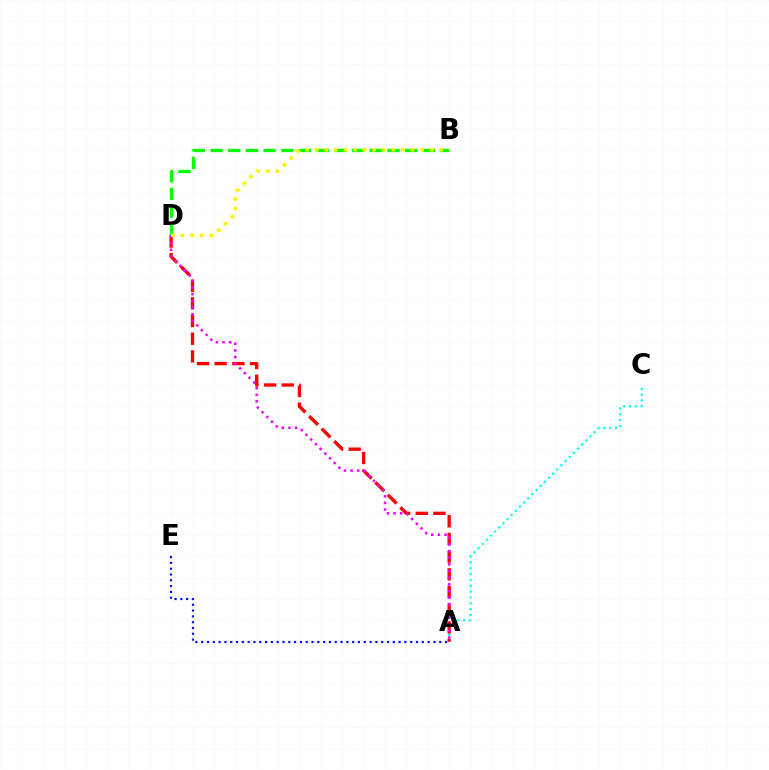{('A', 'C'): [{'color': '#00fff6', 'line_style': 'dotted', 'thickness': 1.59}], ('A', 'D'): [{'color': '#ff0000', 'line_style': 'dashed', 'thickness': 2.4}, {'color': '#ee00ff', 'line_style': 'dotted', 'thickness': 1.81}], ('B', 'D'): [{'color': '#08ff00', 'line_style': 'dashed', 'thickness': 2.4}, {'color': '#fcf500', 'line_style': 'dotted', 'thickness': 2.6}], ('A', 'E'): [{'color': '#0010ff', 'line_style': 'dotted', 'thickness': 1.58}]}